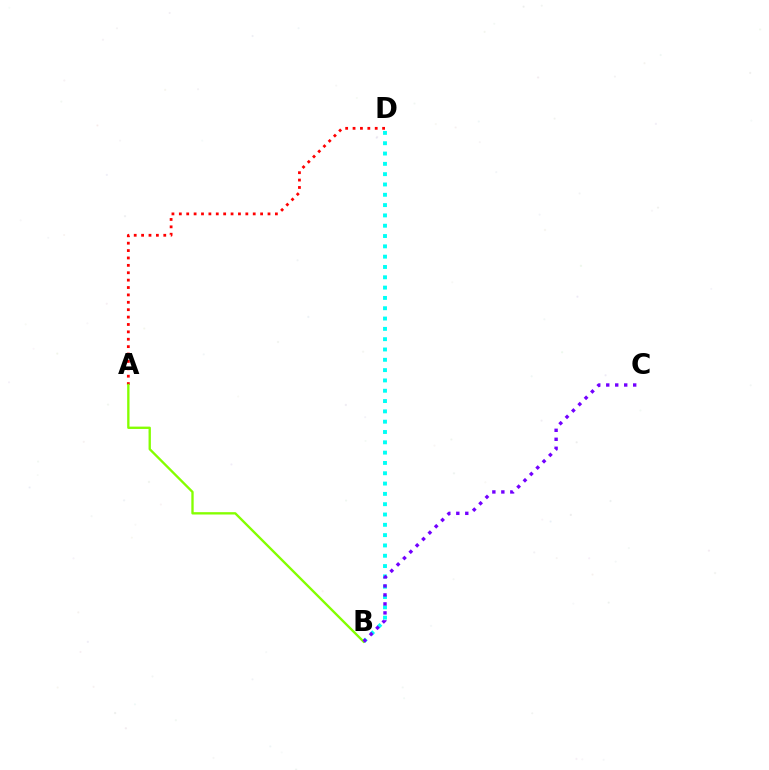{('A', 'D'): [{'color': '#ff0000', 'line_style': 'dotted', 'thickness': 2.01}], ('B', 'D'): [{'color': '#00fff6', 'line_style': 'dotted', 'thickness': 2.8}], ('A', 'B'): [{'color': '#84ff00', 'line_style': 'solid', 'thickness': 1.69}], ('B', 'C'): [{'color': '#7200ff', 'line_style': 'dotted', 'thickness': 2.44}]}